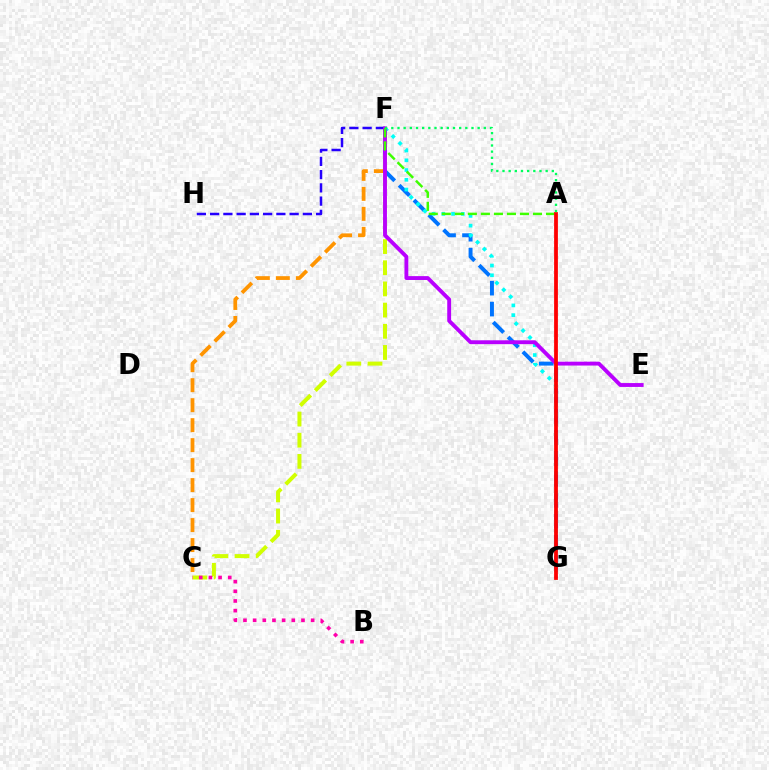{('C', 'F'): [{'color': '#ff9400', 'line_style': 'dashed', 'thickness': 2.72}, {'color': '#d1ff00', 'line_style': 'dashed', 'thickness': 2.88}], ('F', 'G'): [{'color': '#0074ff', 'line_style': 'dashed', 'thickness': 2.84}, {'color': '#00fff6', 'line_style': 'dotted', 'thickness': 2.65}], ('F', 'H'): [{'color': '#2500ff', 'line_style': 'dashed', 'thickness': 1.8}], ('E', 'F'): [{'color': '#b900ff', 'line_style': 'solid', 'thickness': 2.79}], ('A', 'F'): [{'color': '#3dff00', 'line_style': 'dashed', 'thickness': 1.77}, {'color': '#00ff5c', 'line_style': 'dotted', 'thickness': 1.68}], ('A', 'G'): [{'color': '#ff0000', 'line_style': 'solid', 'thickness': 2.72}], ('B', 'C'): [{'color': '#ff00ac', 'line_style': 'dotted', 'thickness': 2.63}]}